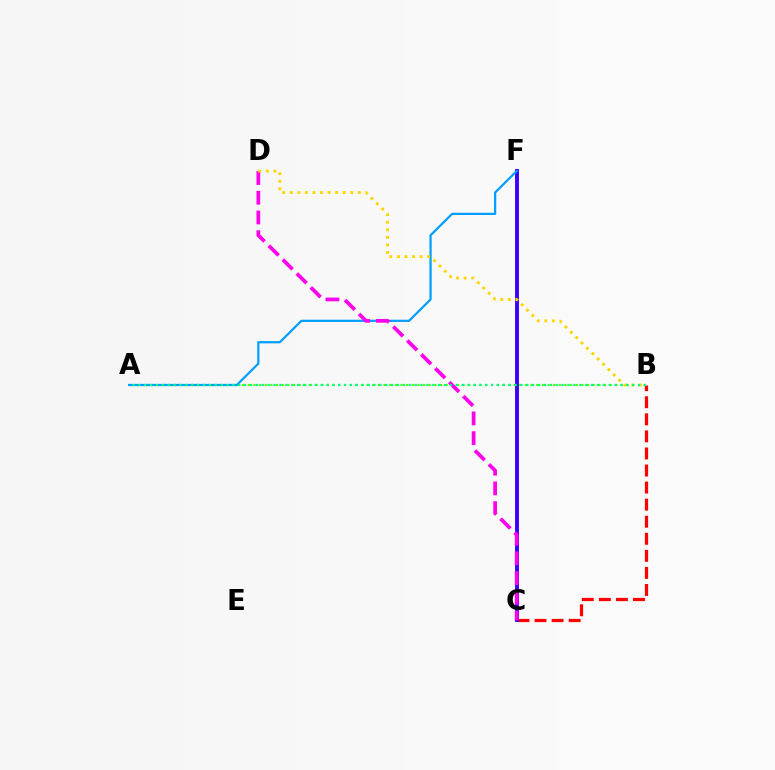{('B', 'C'): [{'color': '#ff0000', 'line_style': 'dashed', 'thickness': 2.32}], ('A', 'B'): [{'color': '#4fff00', 'line_style': 'dotted', 'thickness': 1.54}, {'color': '#00ff86', 'line_style': 'dotted', 'thickness': 1.6}], ('C', 'F'): [{'color': '#3700ff', 'line_style': 'solid', 'thickness': 2.78}], ('A', 'F'): [{'color': '#009eff', 'line_style': 'solid', 'thickness': 1.6}], ('C', 'D'): [{'color': '#ff00ed', 'line_style': 'dashed', 'thickness': 2.68}], ('B', 'D'): [{'color': '#ffd500', 'line_style': 'dotted', 'thickness': 2.05}]}